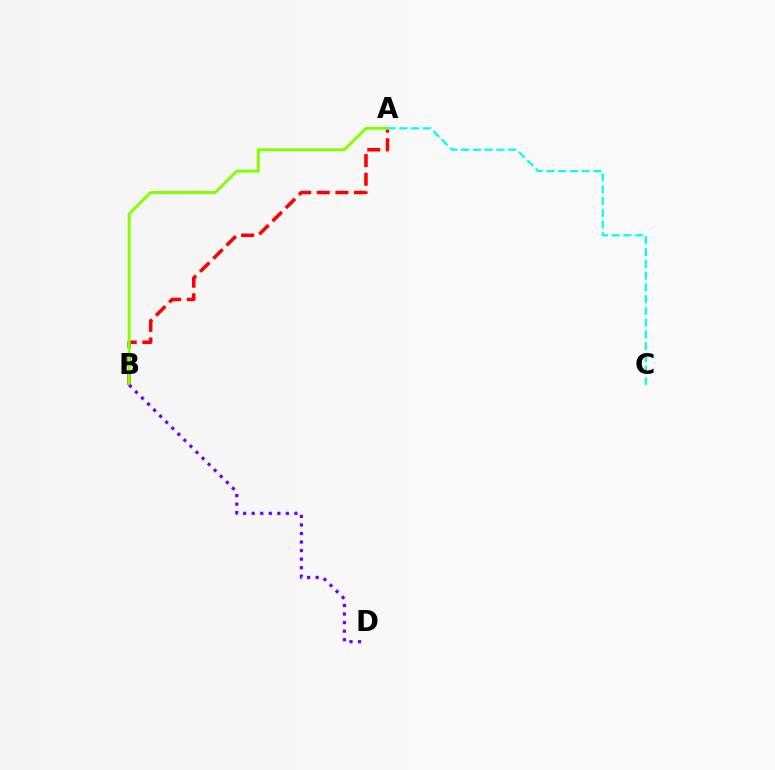{('A', 'B'): [{'color': '#ff0000', 'line_style': 'dashed', 'thickness': 2.53}, {'color': '#84ff00', 'line_style': 'solid', 'thickness': 2.13}], ('B', 'D'): [{'color': '#7200ff', 'line_style': 'dotted', 'thickness': 2.32}], ('A', 'C'): [{'color': '#00fff6', 'line_style': 'dashed', 'thickness': 1.6}]}